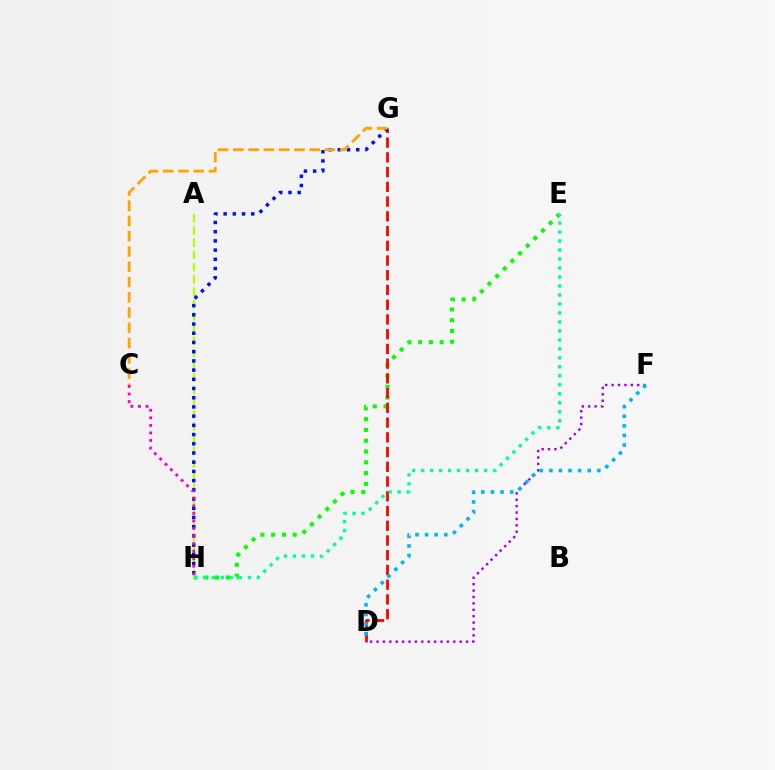{('E', 'H'): [{'color': '#08ff00', 'line_style': 'dotted', 'thickness': 2.93}, {'color': '#00ff9d', 'line_style': 'dotted', 'thickness': 2.44}], ('A', 'H'): [{'color': '#b3ff00', 'line_style': 'dashed', 'thickness': 1.67}], ('D', 'G'): [{'color': '#ff0000', 'line_style': 'dashed', 'thickness': 2.0}], ('D', 'F'): [{'color': '#9b00ff', 'line_style': 'dotted', 'thickness': 1.74}, {'color': '#00b5ff', 'line_style': 'dotted', 'thickness': 2.61}], ('G', 'H'): [{'color': '#0010ff', 'line_style': 'dotted', 'thickness': 2.5}], ('C', 'G'): [{'color': '#ffa500', 'line_style': 'dashed', 'thickness': 2.07}], ('C', 'H'): [{'color': '#ff00bd', 'line_style': 'dotted', 'thickness': 2.05}]}